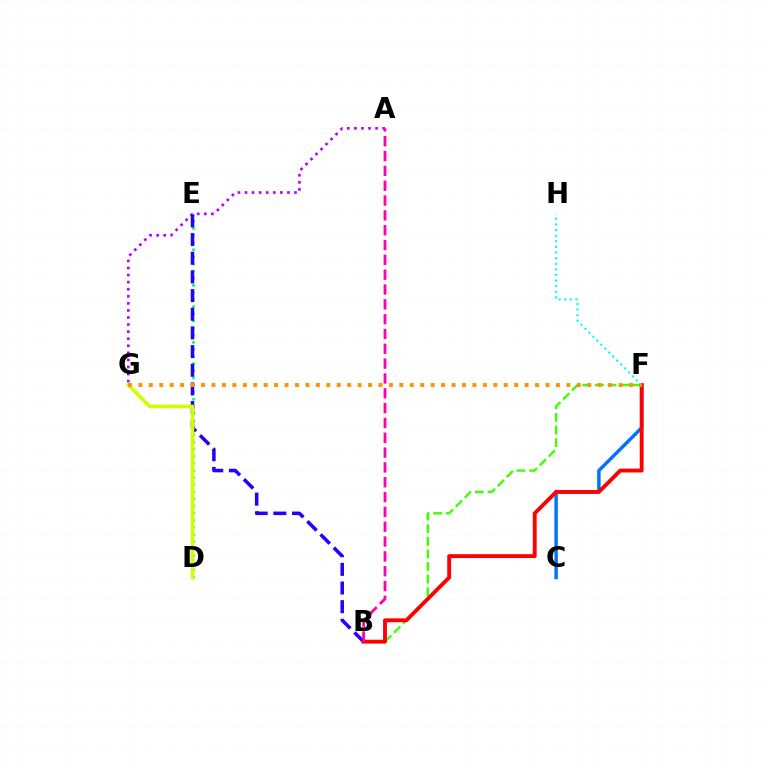{('C', 'F'): [{'color': '#0074ff', 'line_style': 'solid', 'thickness': 2.48}], ('D', 'E'): [{'color': '#00ff5c', 'line_style': 'dotted', 'thickness': 1.93}], ('F', 'H'): [{'color': '#00fff6', 'line_style': 'dotted', 'thickness': 1.52}], ('B', 'F'): [{'color': '#3dff00', 'line_style': 'dashed', 'thickness': 1.72}, {'color': '#ff0000', 'line_style': 'solid', 'thickness': 2.79}], ('A', 'G'): [{'color': '#b900ff', 'line_style': 'dotted', 'thickness': 1.92}], ('B', 'E'): [{'color': '#2500ff', 'line_style': 'dashed', 'thickness': 2.54}], ('D', 'G'): [{'color': '#d1ff00', 'line_style': 'solid', 'thickness': 2.58}], ('F', 'G'): [{'color': '#ff9400', 'line_style': 'dotted', 'thickness': 2.84}], ('A', 'B'): [{'color': '#ff00ac', 'line_style': 'dashed', 'thickness': 2.01}]}